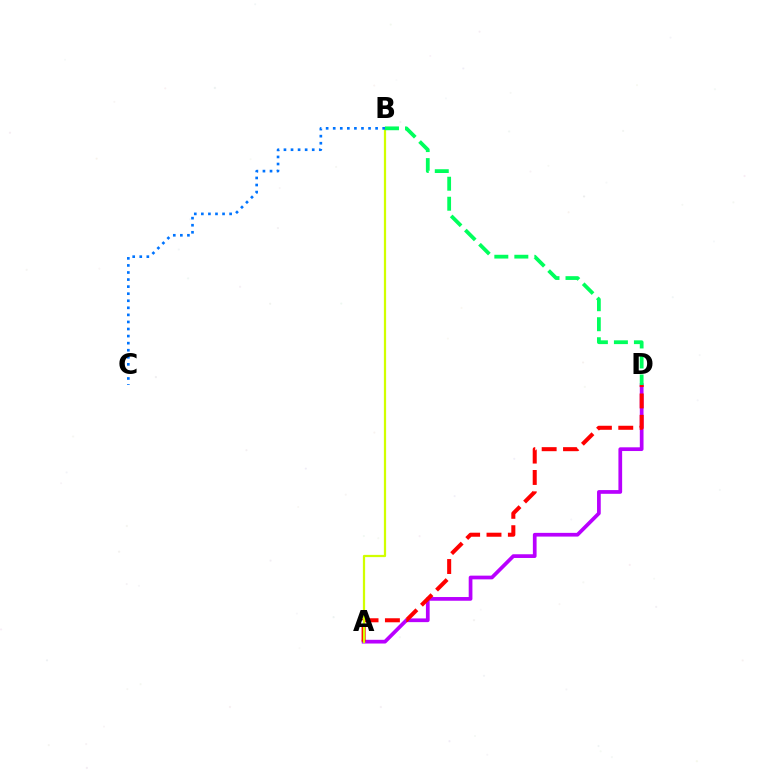{('A', 'D'): [{'color': '#b900ff', 'line_style': 'solid', 'thickness': 2.68}, {'color': '#ff0000', 'line_style': 'dashed', 'thickness': 2.9}], ('A', 'B'): [{'color': '#d1ff00', 'line_style': 'solid', 'thickness': 1.61}], ('B', 'D'): [{'color': '#00ff5c', 'line_style': 'dashed', 'thickness': 2.72}], ('B', 'C'): [{'color': '#0074ff', 'line_style': 'dotted', 'thickness': 1.92}]}